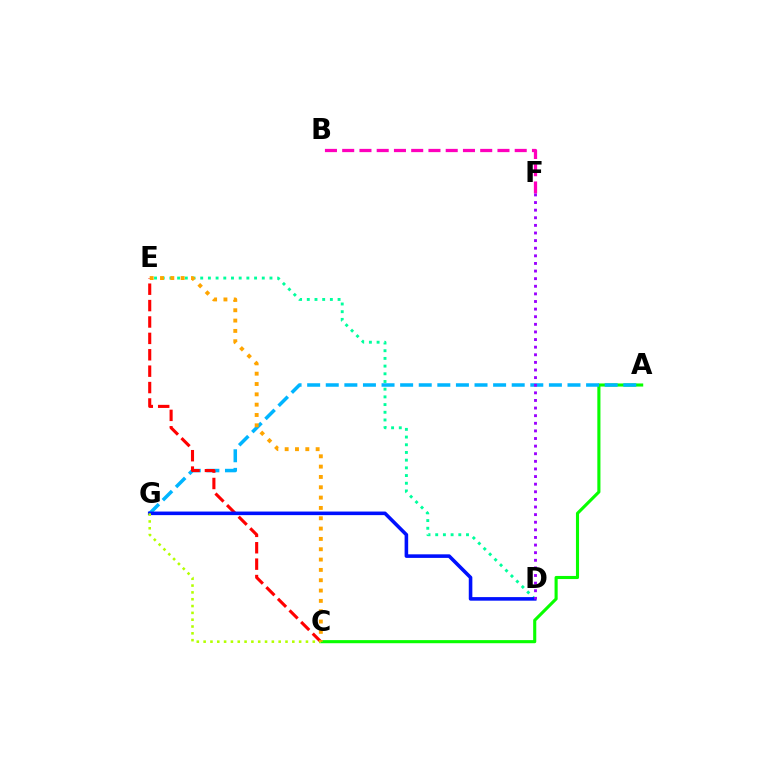{('A', 'C'): [{'color': '#08ff00', 'line_style': 'solid', 'thickness': 2.23}], ('A', 'G'): [{'color': '#00b5ff', 'line_style': 'dashed', 'thickness': 2.53}], ('C', 'E'): [{'color': '#ff0000', 'line_style': 'dashed', 'thickness': 2.23}, {'color': '#ffa500', 'line_style': 'dotted', 'thickness': 2.81}], ('D', 'E'): [{'color': '#00ff9d', 'line_style': 'dotted', 'thickness': 2.09}], ('D', 'G'): [{'color': '#0010ff', 'line_style': 'solid', 'thickness': 2.57}], ('C', 'G'): [{'color': '#b3ff00', 'line_style': 'dotted', 'thickness': 1.85}], ('B', 'F'): [{'color': '#ff00bd', 'line_style': 'dashed', 'thickness': 2.34}], ('D', 'F'): [{'color': '#9b00ff', 'line_style': 'dotted', 'thickness': 2.07}]}